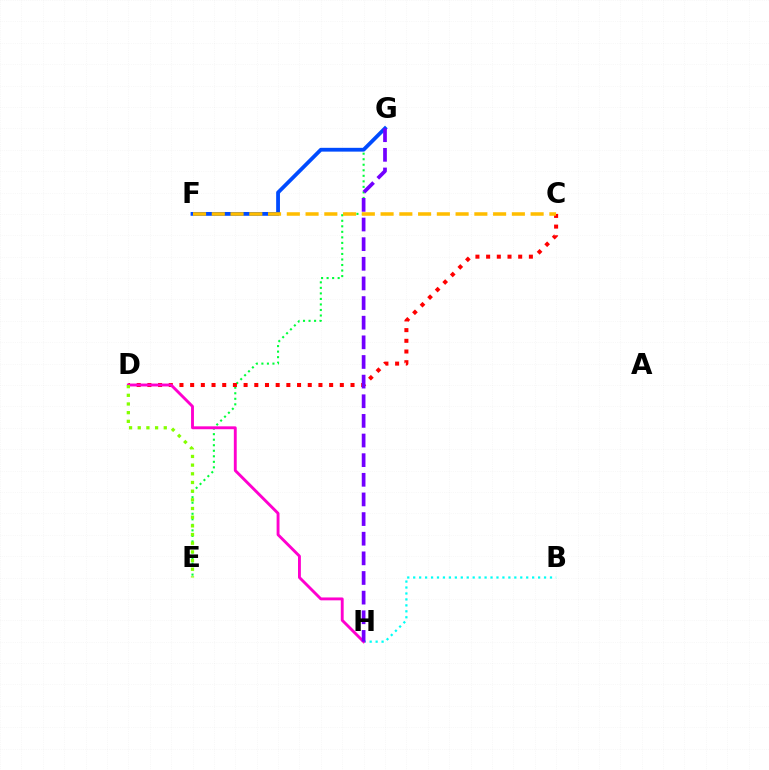{('E', 'G'): [{'color': '#00ff39', 'line_style': 'dotted', 'thickness': 1.5}], ('B', 'H'): [{'color': '#00fff6', 'line_style': 'dotted', 'thickness': 1.62}], ('C', 'D'): [{'color': '#ff0000', 'line_style': 'dotted', 'thickness': 2.9}], ('D', 'H'): [{'color': '#ff00cf', 'line_style': 'solid', 'thickness': 2.08}], ('F', 'G'): [{'color': '#004bff', 'line_style': 'solid', 'thickness': 2.73}], ('G', 'H'): [{'color': '#7200ff', 'line_style': 'dashed', 'thickness': 2.67}], ('C', 'F'): [{'color': '#ffbd00', 'line_style': 'dashed', 'thickness': 2.55}], ('D', 'E'): [{'color': '#84ff00', 'line_style': 'dotted', 'thickness': 2.36}]}